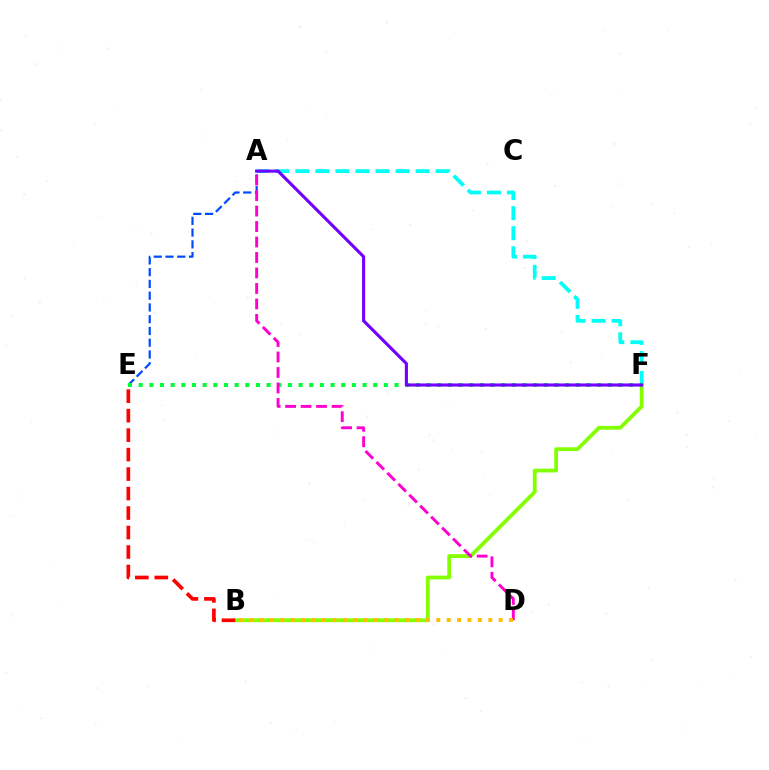{('B', 'F'): [{'color': '#84ff00', 'line_style': 'solid', 'thickness': 2.73}], ('A', 'E'): [{'color': '#004bff', 'line_style': 'dashed', 'thickness': 1.6}], ('A', 'F'): [{'color': '#00fff6', 'line_style': 'dashed', 'thickness': 2.72}, {'color': '#7200ff', 'line_style': 'solid', 'thickness': 2.24}], ('B', 'E'): [{'color': '#ff0000', 'line_style': 'dashed', 'thickness': 2.65}], ('E', 'F'): [{'color': '#00ff39', 'line_style': 'dotted', 'thickness': 2.9}], ('A', 'D'): [{'color': '#ff00cf', 'line_style': 'dashed', 'thickness': 2.1}], ('B', 'D'): [{'color': '#ffbd00', 'line_style': 'dotted', 'thickness': 2.82}]}